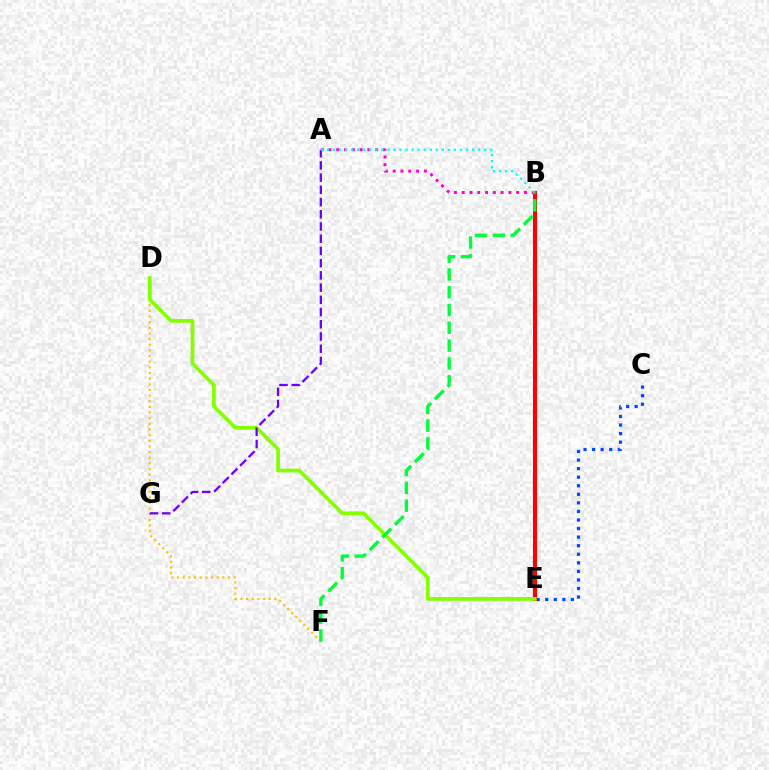{('A', 'B'): [{'color': '#ff00cf', 'line_style': 'dotted', 'thickness': 2.12}, {'color': '#00fff6', 'line_style': 'dotted', 'thickness': 1.64}], ('C', 'E'): [{'color': '#004bff', 'line_style': 'dotted', 'thickness': 2.33}], ('D', 'F'): [{'color': '#ffbd00', 'line_style': 'dotted', 'thickness': 1.53}], ('B', 'E'): [{'color': '#ff0000', 'line_style': 'solid', 'thickness': 2.94}], ('D', 'E'): [{'color': '#84ff00', 'line_style': 'solid', 'thickness': 2.68}], ('A', 'G'): [{'color': '#7200ff', 'line_style': 'dashed', 'thickness': 1.66}], ('B', 'F'): [{'color': '#00ff39', 'line_style': 'dashed', 'thickness': 2.42}]}